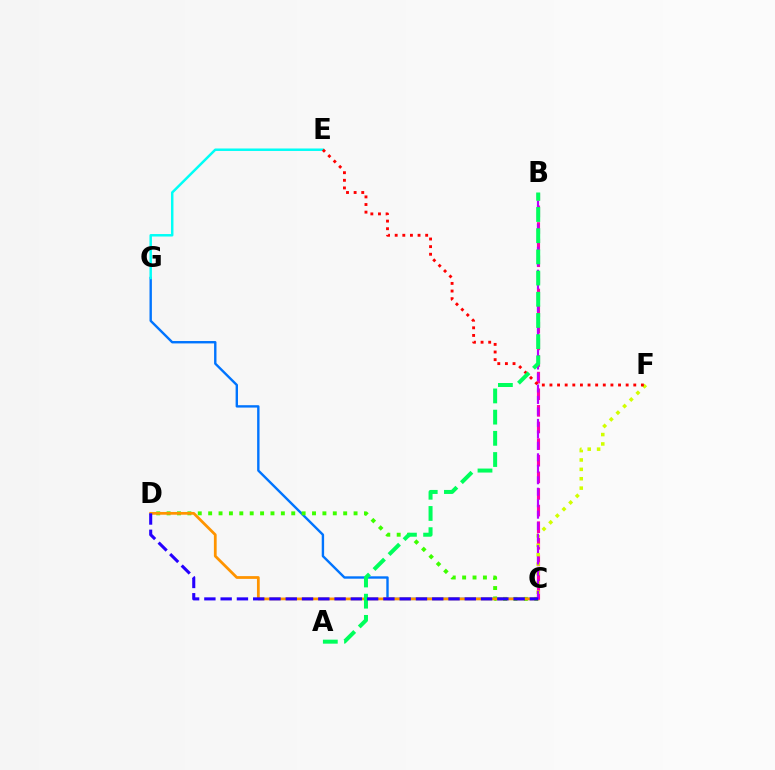{('C', 'G'): [{'color': '#0074ff', 'line_style': 'solid', 'thickness': 1.72}], ('C', 'D'): [{'color': '#3dff00', 'line_style': 'dotted', 'thickness': 2.82}, {'color': '#ff9400', 'line_style': 'solid', 'thickness': 1.99}, {'color': '#2500ff', 'line_style': 'dashed', 'thickness': 2.21}], ('E', 'G'): [{'color': '#00fff6', 'line_style': 'solid', 'thickness': 1.78}], ('B', 'C'): [{'color': '#ff00ac', 'line_style': 'dashed', 'thickness': 2.26}, {'color': '#b900ff', 'line_style': 'dashed', 'thickness': 1.56}], ('C', 'F'): [{'color': '#d1ff00', 'line_style': 'dotted', 'thickness': 2.55}], ('E', 'F'): [{'color': '#ff0000', 'line_style': 'dotted', 'thickness': 2.07}], ('A', 'B'): [{'color': '#00ff5c', 'line_style': 'dashed', 'thickness': 2.88}]}